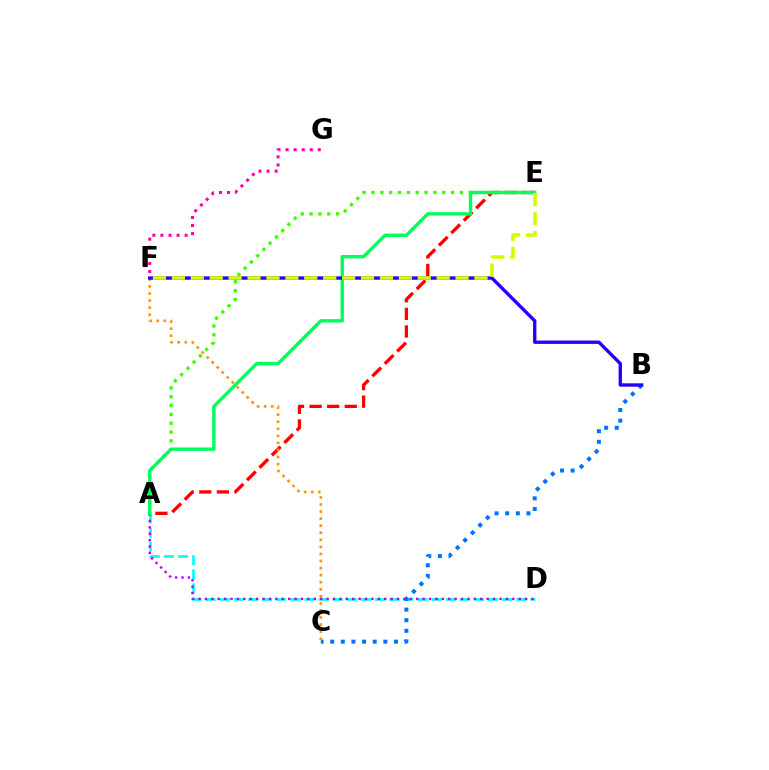{('A', 'D'): [{'color': '#00fff6', 'line_style': 'dashed', 'thickness': 1.92}, {'color': '#b900ff', 'line_style': 'dotted', 'thickness': 1.74}], ('B', 'C'): [{'color': '#0074ff', 'line_style': 'dotted', 'thickness': 2.89}], ('A', 'E'): [{'color': '#3dff00', 'line_style': 'dotted', 'thickness': 2.4}, {'color': '#ff0000', 'line_style': 'dashed', 'thickness': 2.39}, {'color': '#00ff5c', 'line_style': 'solid', 'thickness': 2.45}], ('C', 'F'): [{'color': '#ff9400', 'line_style': 'dotted', 'thickness': 1.92}], ('B', 'F'): [{'color': '#2500ff', 'line_style': 'solid', 'thickness': 2.42}], ('F', 'G'): [{'color': '#ff00ac', 'line_style': 'dotted', 'thickness': 2.19}], ('E', 'F'): [{'color': '#d1ff00', 'line_style': 'dashed', 'thickness': 2.57}]}